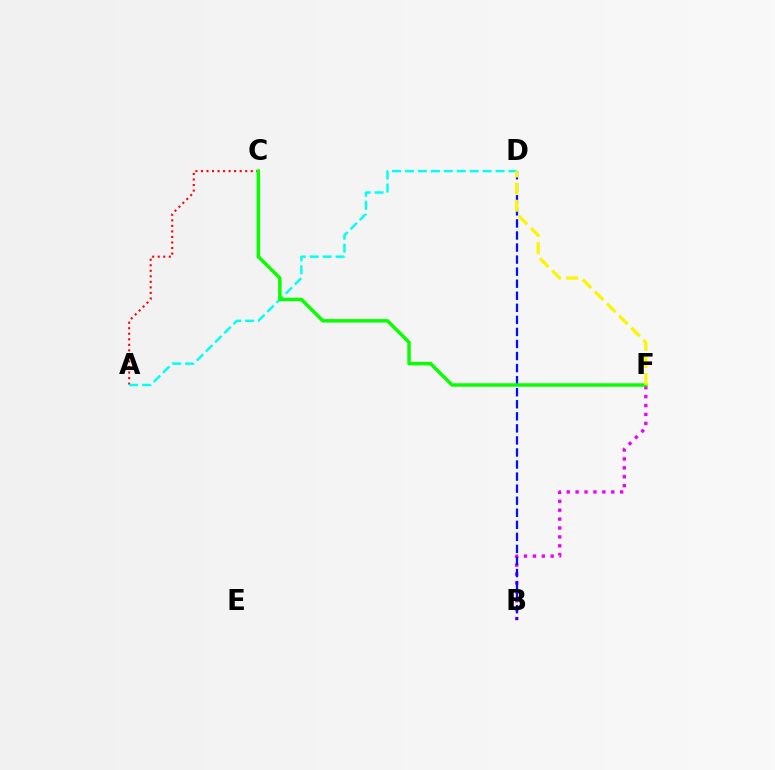{('B', 'F'): [{'color': '#ee00ff', 'line_style': 'dotted', 'thickness': 2.42}], ('A', 'C'): [{'color': '#ff0000', 'line_style': 'dotted', 'thickness': 1.5}], ('B', 'D'): [{'color': '#0010ff', 'line_style': 'dashed', 'thickness': 1.64}], ('A', 'D'): [{'color': '#00fff6', 'line_style': 'dashed', 'thickness': 1.76}], ('C', 'F'): [{'color': '#08ff00', 'line_style': 'solid', 'thickness': 2.48}], ('D', 'F'): [{'color': '#fcf500', 'line_style': 'dashed', 'thickness': 2.32}]}